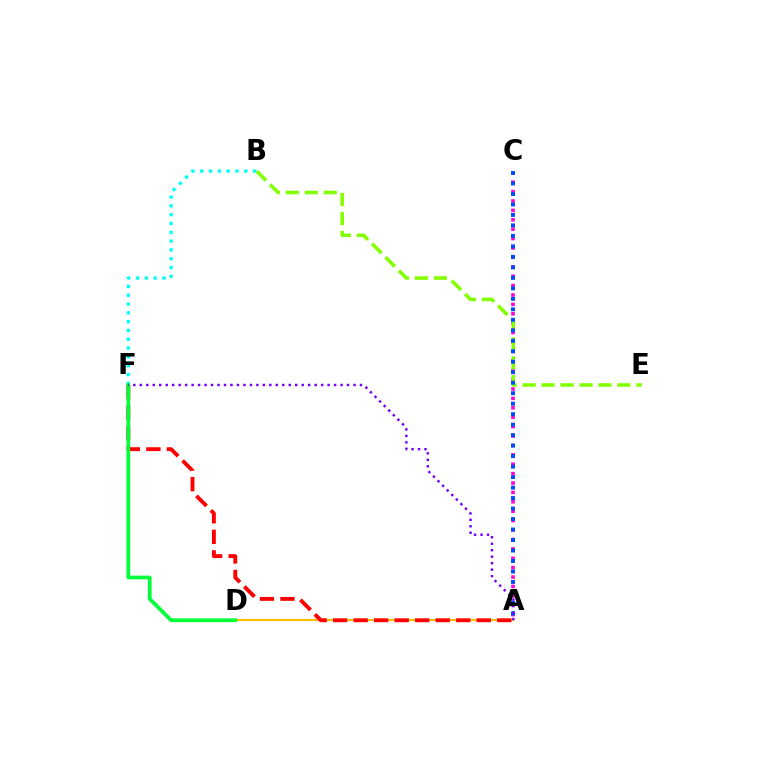{('A', 'C'): [{'color': '#ff00cf', 'line_style': 'dotted', 'thickness': 2.55}, {'color': '#004bff', 'line_style': 'dotted', 'thickness': 2.85}], ('A', 'D'): [{'color': '#ffbd00', 'line_style': 'solid', 'thickness': 1.56}], ('B', 'E'): [{'color': '#84ff00', 'line_style': 'dashed', 'thickness': 2.58}], ('B', 'F'): [{'color': '#00fff6', 'line_style': 'dotted', 'thickness': 2.39}], ('A', 'F'): [{'color': '#ff0000', 'line_style': 'dashed', 'thickness': 2.79}, {'color': '#7200ff', 'line_style': 'dotted', 'thickness': 1.76}], ('D', 'F'): [{'color': '#00ff39', 'line_style': 'solid', 'thickness': 2.68}]}